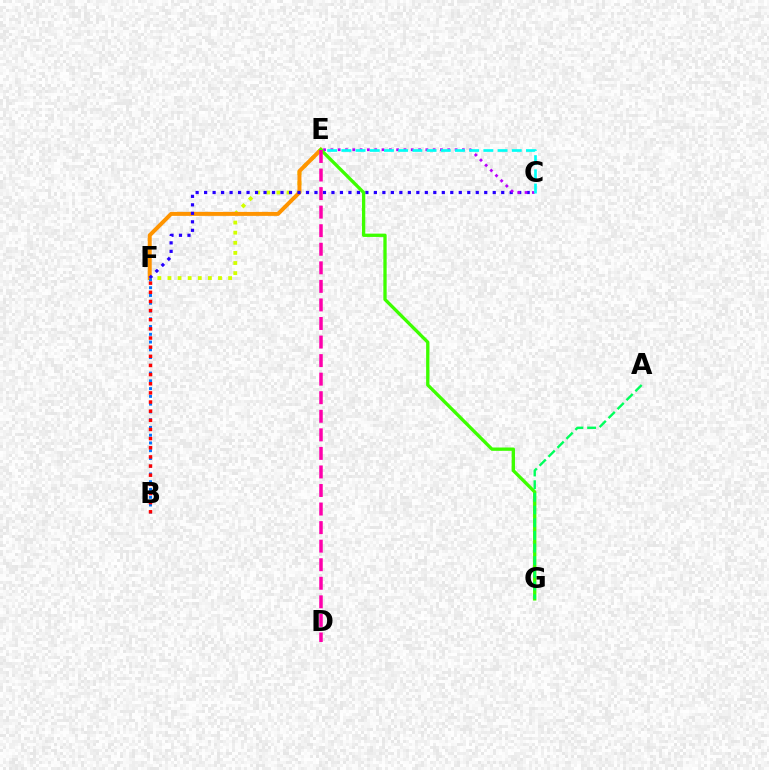{('E', 'F'): [{'color': '#d1ff00', 'line_style': 'dotted', 'thickness': 2.75}, {'color': '#ff9400', 'line_style': 'solid', 'thickness': 2.86}], ('C', 'F'): [{'color': '#2500ff', 'line_style': 'dotted', 'thickness': 2.31}], ('C', 'E'): [{'color': '#b900ff', 'line_style': 'dotted', 'thickness': 1.99}, {'color': '#00fff6', 'line_style': 'dashed', 'thickness': 1.93}], ('E', 'G'): [{'color': '#3dff00', 'line_style': 'solid', 'thickness': 2.39}], ('D', 'E'): [{'color': '#ff00ac', 'line_style': 'dashed', 'thickness': 2.52}], ('B', 'F'): [{'color': '#0074ff', 'line_style': 'dotted', 'thickness': 2.11}, {'color': '#ff0000', 'line_style': 'dotted', 'thickness': 2.48}], ('A', 'G'): [{'color': '#00ff5c', 'line_style': 'dashed', 'thickness': 1.72}]}